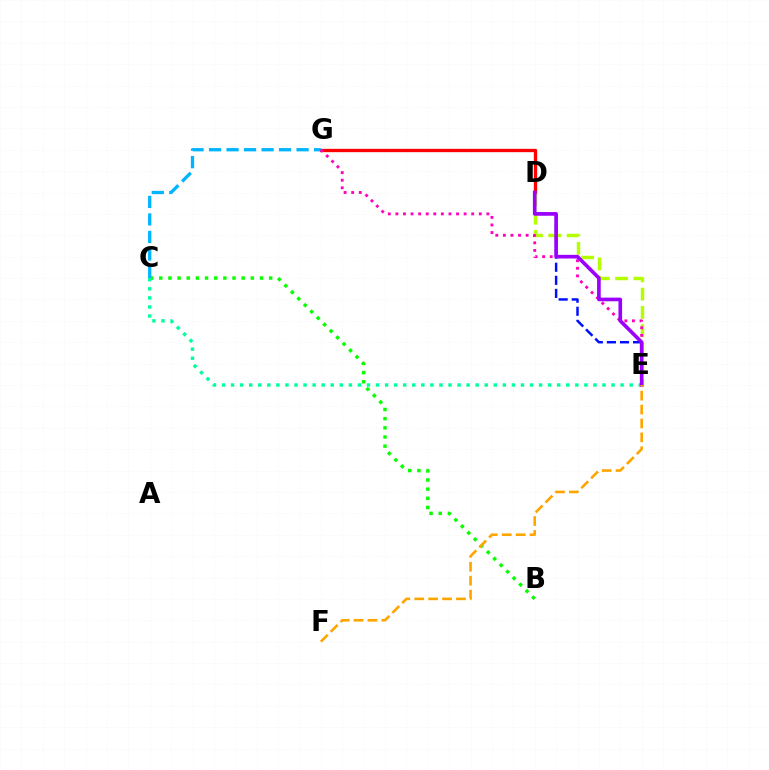{('D', 'G'): [{'color': '#ff0000', 'line_style': 'solid', 'thickness': 2.39}], ('B', 'C'): [{'color': '#08ff00', 'line_style': 'dotted', 'thickness': 2.49}], ('C', 'G'): [{'color': '#00b5ff', 'line_style': 'dashed', 'thickness': 2.38}], ('D', 'E'): [{'color': '#b3ff00', 'line_style': 'dashed', 'thickness': 2.49}, {'color': '#0010ff', 'line_style': 'dashed', 'thickness': 1.78}, {'color': '#9b00ff', 'line_style': 'solid', 'thickness': 2.63}], ('C', 'E'): [{'color': '#00ff9d', 'line_style': 'dotted', 'thickness': 2.46}], ('E', 'G'): [{'color': '#ff00bd', 'line_style': 'dotted', 'thickness': 2.06}], ('E', 'F'): [{'color': '#ffa500', 'line_style': 'dashed', 'thickness': 1.89}]}